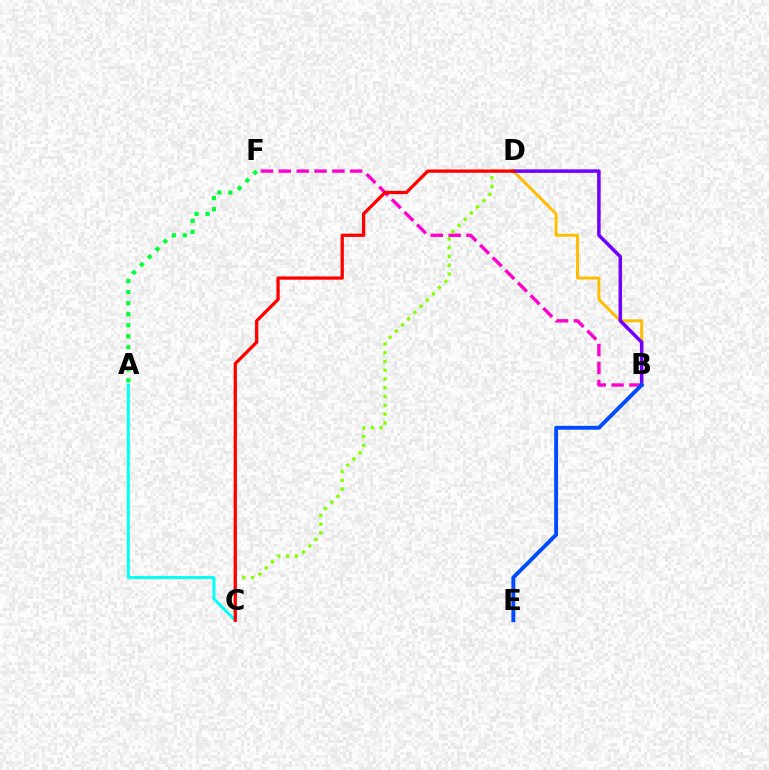{('A', 'F'): [{'color': '#00ff39', 'line_style': 'dotted', 'thickness': 3.0}], ('B', 'F'): [{'color': '#ff00cf', 'line_style': 'dashed', 'thickness': 2.43}], ('B', 'D'): [{'color': '#ffbd00', 'line_style': 'solid', 'thickness': 2.11}, {'color': '#7200ff', 'line_style': 'solid', 'thickness': 2.53}], ('B', 'E'): [{'color': '#004bff', 'line_style': 'solid', 'thickness': 2.8}], ('C', 'D'): [{'color': '#84ff00', 'line_style': 'dotted', 'thickness': 2.38}, {'color': '#ff0000', 'line_style': 'solid', 'thickness': 2.35}], ('A', 'C'): [{'color': '#00fff6', 'line_style': 'solid', 'thickness': 2.12}]}